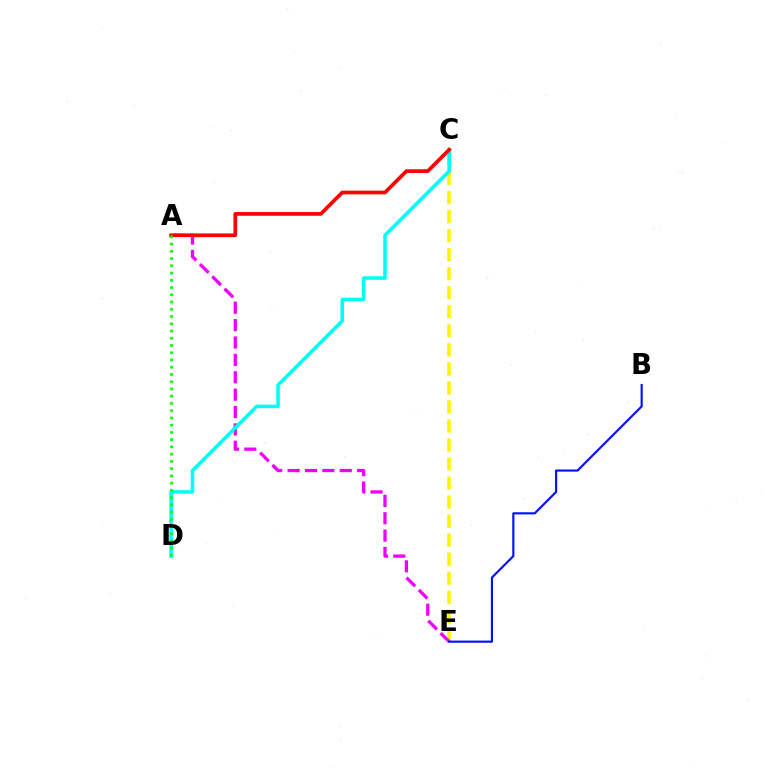{('C', 'E'): [{'color': '#fcf500', 'line_style': 'dashed', 'thickness': 2.59}], ('A', 'E'): [{'color': '#ee00ff', 'line_style': 'dashed', 'thickness': 2.36}], ('C', 'D'): [{'color': '#00fff6', 'line_style': 'solid', 'thickness': 2.55}], ('B', 'E'): [{'color': '#0010ff', 'line_style': 'solid', 'thickness': 1.54}], ('A', 'C'): [{'color': '#ff0000', 'line_style': 'solid', 'thickness': 2.67}], ('A', 'D'): [{'color': '#08ff00', 'line_style': 'dotted', 'thickness': 1.97}]}